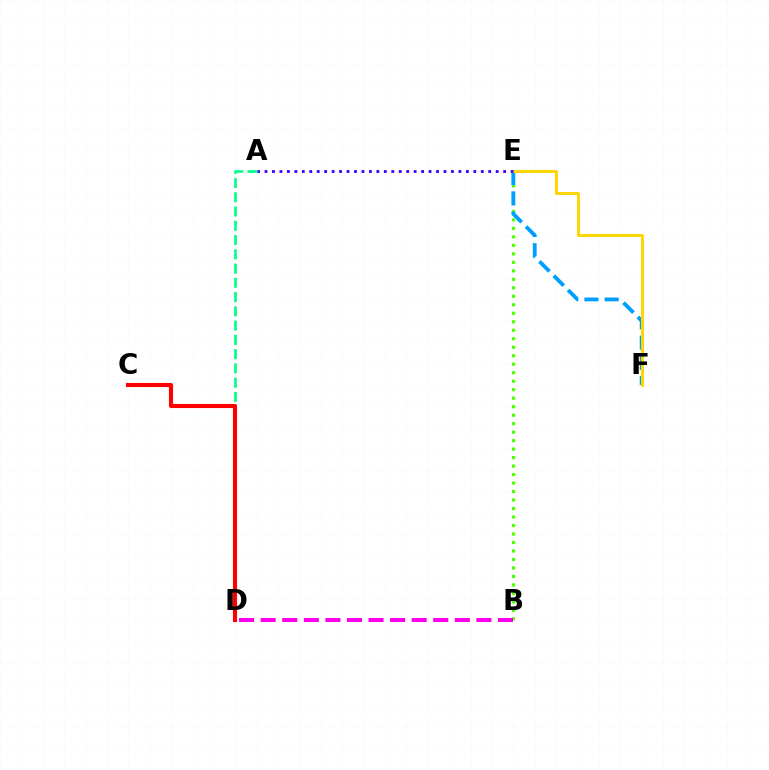{('A', 'D'): [{'color': '#00ff86', 'line_style': 'dashed', 'thickness': 1.94}], ('B', 'E'): [{'color': '#4fff00', 'line_style': 'dotted', 'thickness': 2.31}], ('E', 'F'): [{'color': '#009eff', 'line_style': 'dashed', 'thickness': 2.75}, {'color': '#ffd500', 'line_style': 'solid', 'thickness': 2.12}], ('C', 'D'): [{'color': '#ff0000', 'line_style': 'solid', 'thickness': 2.95}], ('B', 'D'): [{'color': '#ff00ed', 'line_style': 'dashed', 'thickness': 2.93}], ('A', 'E'): [{'color': '#3700ff', 'line_style': 'dotted', 'thickness': 2.03}]}